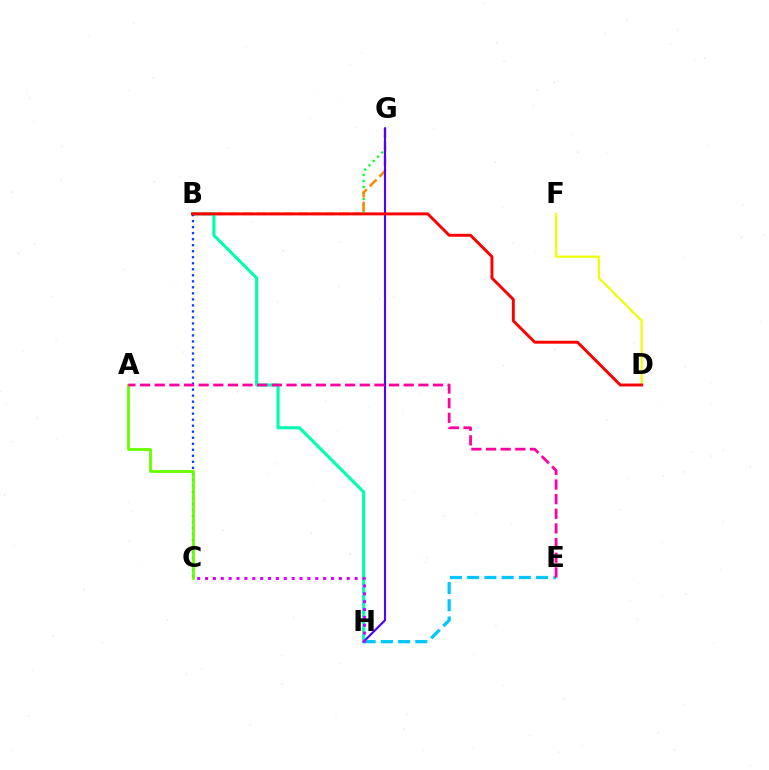{('B', 'H'): [{'color': '#00ffaf', 'line_style': 'solid', 'thickness': 2.25}], ('B', 'G'): [{'color': '#00ff27', 'line_style': 'dotted', 'thickness': 1.64}, {'color': '#ff8800', 'line_style': 'dashed', 'thickness': 1.86}], ('B', 'C'): [{'color': '#003fff', 'line_style': 'dotted', 'thickness': 1.63}], ('E', 'H'): [{'color': '#00c7ff', 'line_style': 'dashed', 'thickness': 2.34}], ('A', 'C'): [{'color': '#66ff00', 'line_style': 'solid', 'thickness': 2.0}], ('G', 'H'): [{'color': '#4f00ff', 'line_style': 'solid', 'thickness': 1.52}], ('D', 'F'): [{'color': '#eeff00', 'line_style': 'solid', 'thickness': 1.57}], ('A', 'E'): [{'color': '#ff00a0', 'line_style': 'dashed', 'thickness': 1.99}], ('B', 'D'): [{'color': '#ff0000', 'line_style': 'solid', 'thickness': 2.11}], ('C', 'H'): [{'color': '#d600ff', 'line_style': 'dotted', 'thickness': 2.14}]}